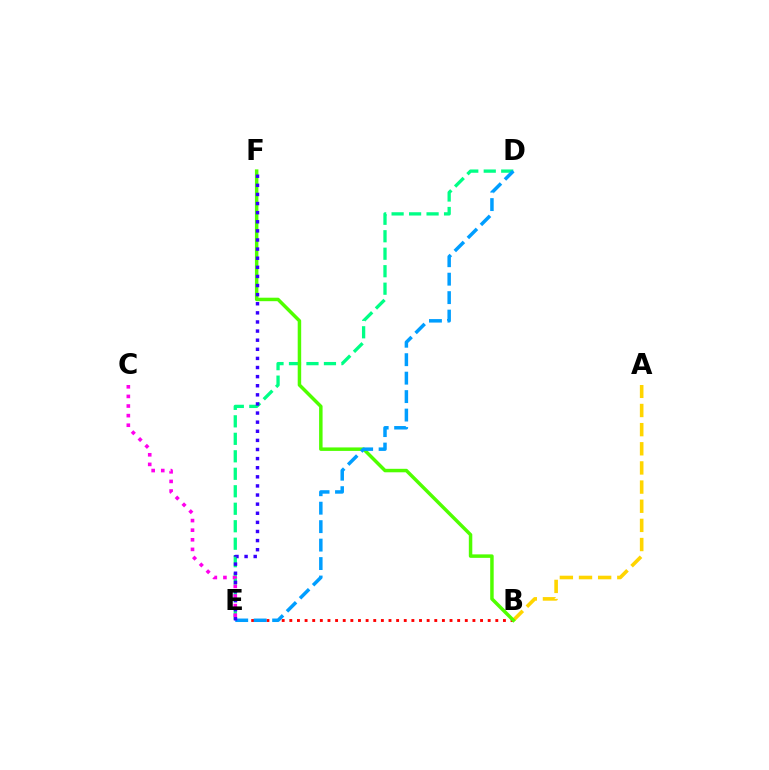{('B', 'E'): [{'color': '#ff0000', 'line_style': 'dotted', 'thickness': 2.07}], ('D', 'E'): [{'color': '#00ff86', 'line_style': 'dashed', 'thickness': 2.38}, {'color': '#009eff', 'line_style': 'dashed', 'thickness': 2.51}], ('A', 'B'): [{'color': '#ffd500', 'line_style': 'dashed', 'thickness': 2.6}], ('C', 'E'): [{'color': '#ff00ed', 'line_style': 'dotted', 'thickness': 2.61}], ('B', 'F'): [{'color': '#4fff00', 'line_style': 'solid', 'thickness': 2.51}], ('E', 'F'): [{'color': '#3700ff', 'line_style': 'dotted', 'thickness': 2.47}]}